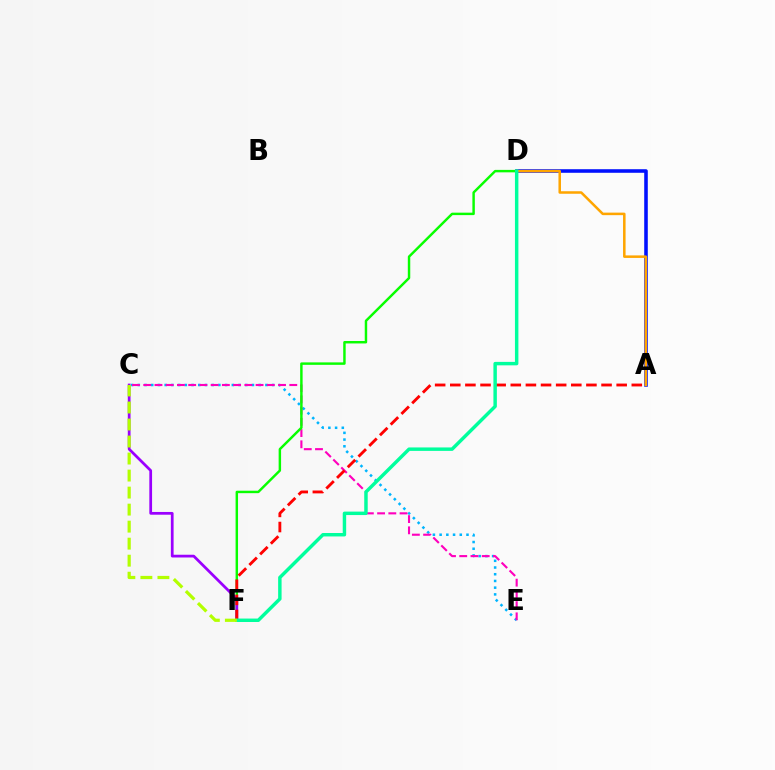{('C', 'E'): [{'color': '#00b5ff', 'line_style': 'dotted', 'thickness': 1.82}, {'color': '#ff00bd', 'line_style': 'dashed', 'thickness': 1.53}], ('A', 'D'): [{'color': '#0010ff', 'line_style': 'solid', 'thickness': 2.57}, {'color': '#ffa500', 'line_style': 'solid', 'thickness': 1.82}], ('D', 'F'): [{'color': '#08ff00', 'line_style': 'solid', 'thickness': 1.76}, {'color': '#00ff9d', 'line_style': 'solid', 'thickness': 2.48}], ('C', 'F'): [{'color': '#9b00ff', 'line_style': 'solid', 'thickness': 1.98}, {'color': '#b3ff00', 'line_style': 'dashed', 'thickness': 2.31}], ('A', 'F'): [{'color': '#ff0000', 'line_style': 'dashed', 'thickness': 2.05}]}